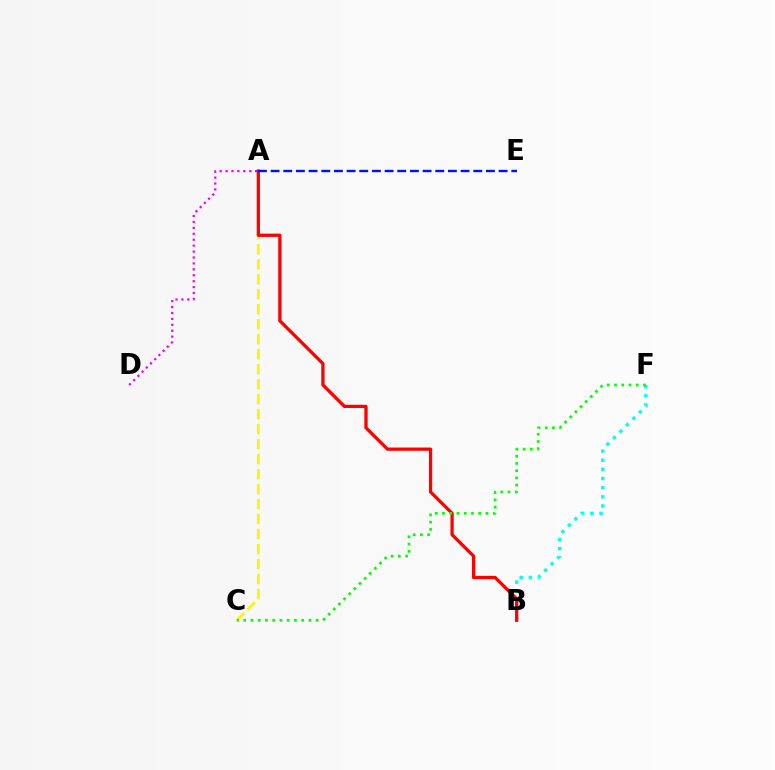{('A', 'D'): [{'color': '#ee00ff', 'line_style': 'dotted', 'thickness': 1.61}], ('B', 'F'): [{'color': '#00fff6', 'line_style': 'dotted', 'thickness': 2.48}], ('A', 'C'): [{'color': '#fcf500', 'line_style': 'dashed', 'thickness': 2.04}], ('A', 'B'): [{'color': '#ff0000', 'line_style': 'solid', 'thickness': 2.35}], ('C', 'F'): [{'color': '#08ff00', 'line_style': 'dotted', 'thickness': 1.97}], ('A', 'E'): [{'color': '#0010ff', 'line_style': 'dashed', 'thickness': 1.72}]}